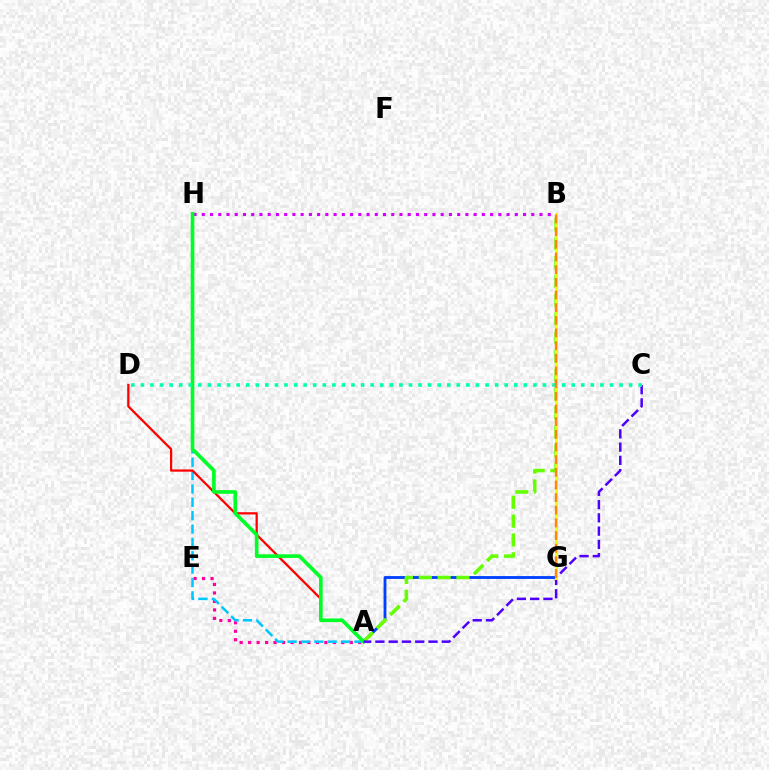{('A', 'G'): [{'color': '#003fff', 'line_style': 'solid', 'thickness': 2.04}], ('A', 'E'): [{'color': '#ff00a0', 'line_style': 'dotted', 'thickness': 2.3}], ('A', 'H'): [{'color': '#00c7ff', 'line_style': 'dashed', 'thickness': 1.82}, {'color': '#00ff27', 'line_style': 'solid', 'thickness': 2.62}], ('A', 'D'): [{'color': '#ff0000', 'line_style': 'solid', 'thickness': 1.62}], ('B', 'H'): [{'color': '#d600ff', 'line_style': 'dotted', 'thickness': 2.24}], ('A', 'B'): [{'color': '#66ff00', 'line_style': 'dashed', 'thickness': 2.56}], ('A', 'C'): [{'color': '#4f00ff', 'line_style': 'dashed', 'thickness': 1.8}], ('B', 'G'): [{'color': '#eeff00', 'line_style': 'solid', 'thickness': 2.1}, {'color': '#ff8800', 'line_style': 'dashed', 'thickness': 1.72}], ('C', 'D'): [{'color': '#00ffaf', 'line_style': 'dotted', 'thickness': 2.6}]}